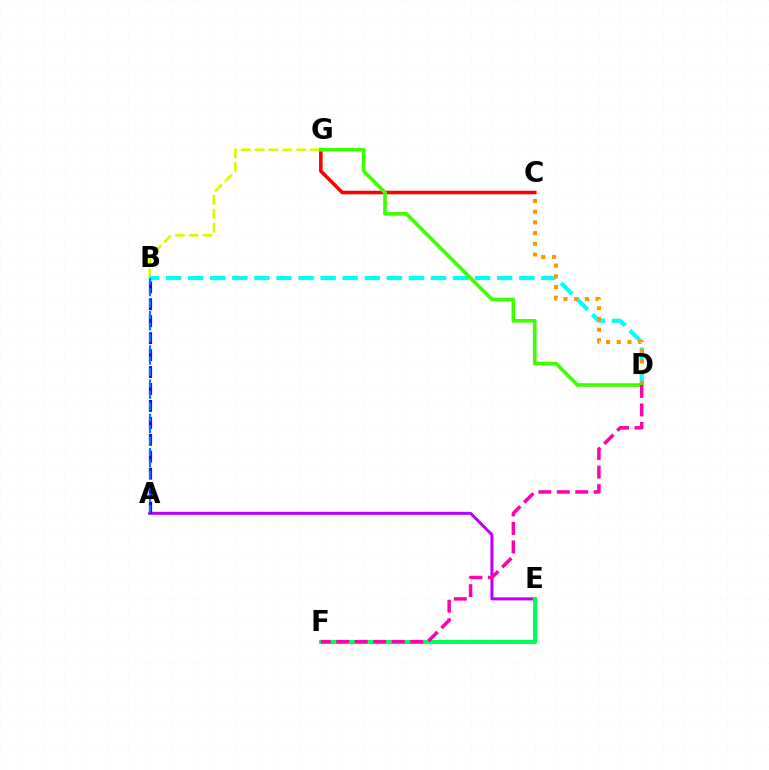{('B', 'G'): [{'color': '#d1ff00', 'line_style': 'dashed', 'thickness': 1.89}], ('C', 'G'): [{'color': '#ff0000', 'line_style': 'solid', 'thickness': 2.57}], ('B', 'D'): [{'color': '#00fff6', 'line_style': 'dashed', 'thickness': 3.0}], ('A', 'E'): [{'color': '#b900ff', 'line_style': 'solid', 'thickness': 2.18}], ('C', 'D'): [{'color': '#ff9400', 'line_style': 'dotted', 'thickness': 2.91}], ('D', 'G'): [{'color': '#3dff00', 'line_style': 'solid', 'thickness': 2.64}], ('A', 'B'): [{'color': '#2500ff', 'line_style': 'dashed', 'thickness': 2.3}, {'color': '#0074ff', 'line_style': 'dashed', 'thickness': 1.55}], ('E', 'F'): [{'color': '#00ff5c', 'line_style': 'solid', 'thickness': 2.94}], ('D', 'F'): [{'color': '#ff00ac', 'line_style': 'dashed', 'thickness': 2.51}]}